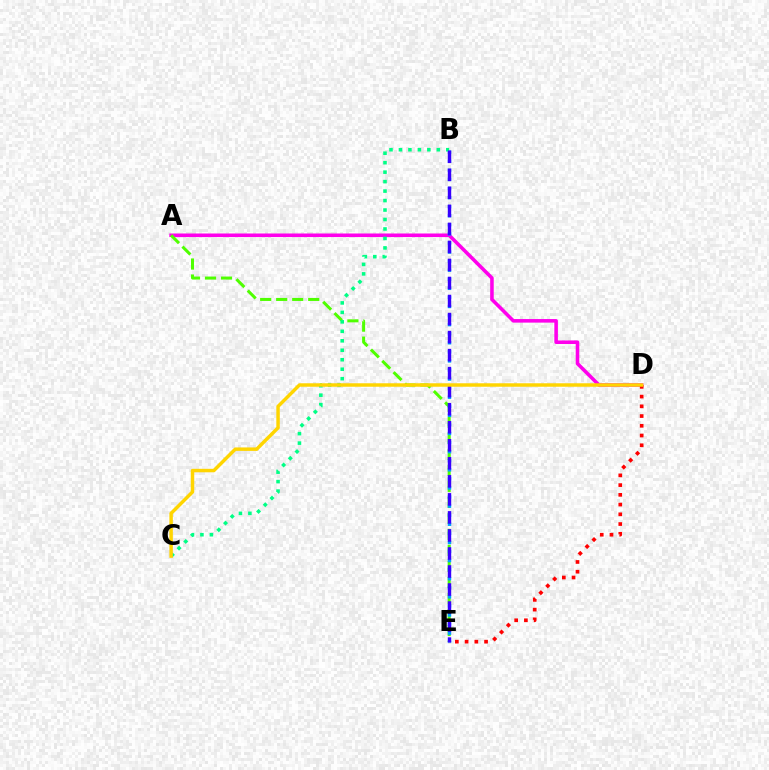{('A', 'D'): [{'color': '#ff00ed', 'line_style': 'solid', 'thickness': 2.57}], ('A', 'E'): [{'color': '#4fff00', 'line_style': 'dashed', 'thickness': 2.18}], ('B', 'E'): [{'color': '#009eff', 'line_style': 'dotted', 'thickness': 2.47}, {'color': '#3700ff', 'line_style': 'dashed', 'thickness': 2.45}], ('D', 'E'): [{'color': '#ff0000', 'line_style': 'dotted', 'thickness': 2.65}], ('B', 'C'): [{'color': '#00ff86', 'line_style': 'dotted', 'thickness': 2.57}], ('C', 'D'): [{'color': '#ffd500', 'line_style': 'solid', 'thickness': 2.5}]}